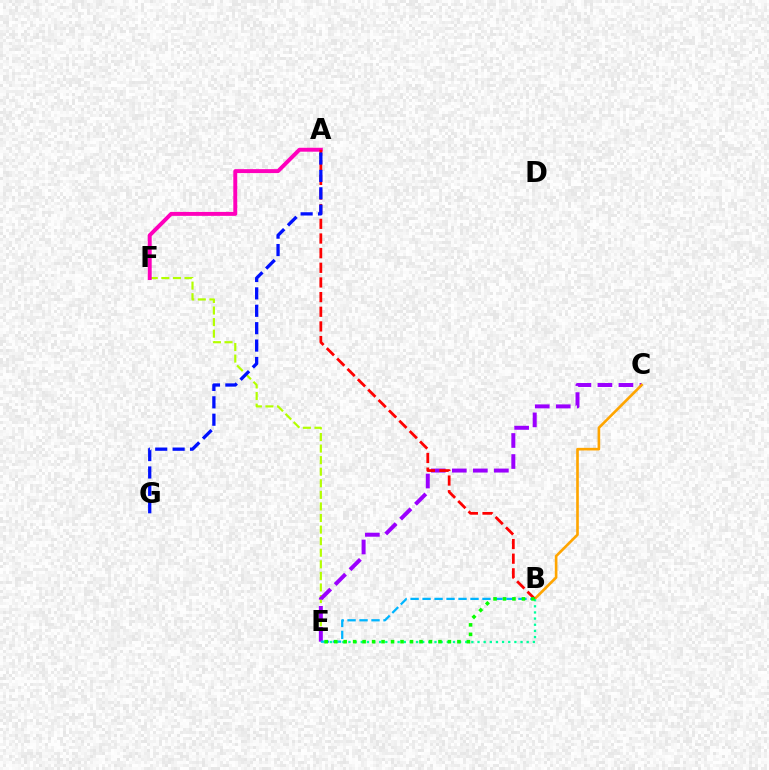{('E', 'F'): [{'color': '#b3ff00', 'line_style': 'dashed', 'thickness': 1.57}], ('C', 'E'): [{'color': '#9b00ff', 'line_style': 'dashed', 'thickness': 2.85}], ('A', 'F'): [{'color': '#ff00bd', 'line_style': 'solid', 'thickness': 2.84}], ('B', 'C'): [{'color': '#ffa500', 'line_style': 'solid', 'thickness': 1.9}], ('B', 'E'): [{'color': '#00b5ff', 'line_style': 'dashed', 'thickness': 1.63}, {'color': '#00ff9d', 'line_style': 'dotted', 'thickness': 1.67}, {'color': '#08ff00', 'line_style': 'dotted', 'thickness': 2.58}], ('A', 'B'): [{'color': '#ff0000', 'line_style': 'dashed', 'thickness': 1.99}], ('A', 'G'): [{'color': '#0010ff', 'line_style': 'dashed', 'thickness': 2.36}]}